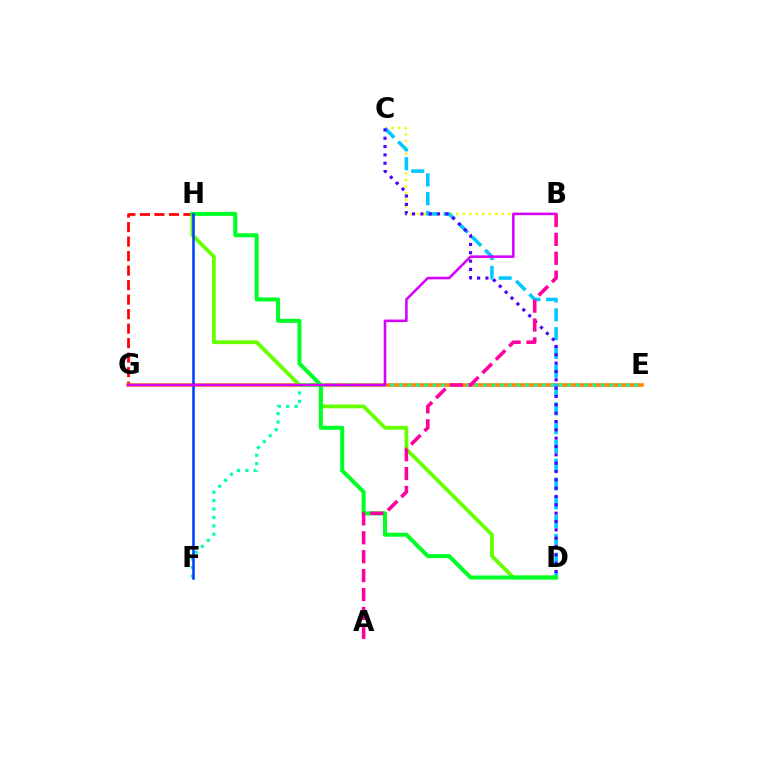{('B', 'C'): [{'color': '#eeff00', 'line_style': 'dotted', 'thickness': 1.78}], ('G', 'H'): [{'color': '#ff0000', 'line_style': 'dashed', 'thickness': 1.97}], ('E', 'G'): [{'color': '#ff8800', 'line_style': 'solid', 'thickness': 2.59}], ('D', 'H'): [{'color': '#66ff00', 'line_style': 'solid', 'thickness': 2.73}, {'color': '#00ff27', 'line_style': 'solid', 'thickness': 2.89}], ('C', 'D'): [{'color': '#00c7ff', 'line_style': 'dashed', 'thickness': 2.55}, {'color': '#4f00ff', 'line_style': 'dotted', 'thickness': 2.26}], ('E', 'F'): [{'color': '#00ffaf', 'line_style': 'dotted', 'thickness': 2.29}], ('F', 'H'): [{'color': '#003fff', 'line_style': 'solid', 'thickness': 1.84}], ('B', 'G'): [{'color': '#d600ff', 'line_style': 'solid', 'thickness': 1.84}], ('A', 'B'): [{'color': '#ff00a0', 'line_style': 'dashed', 'thickness': 2.57}]}